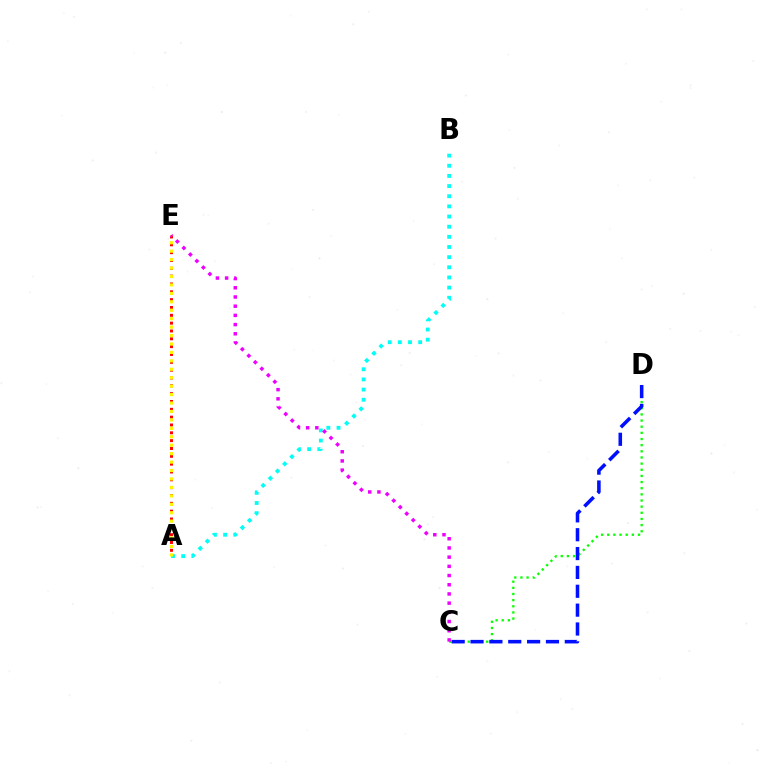{('C', 'D'): [{'color': '#08ff00', 'line_style': 'dotted', 'thickness': 1.67}, {'color': '#0010ff', 'line_style': 'dashed', 'thickness': 2.56}], ('A', 'E'): [{'color': '#ff0000', 'line_style': 'dotted', 'thickness': 2.13}, {'color': '#fcf500', 'line_style': 'dotted', 'thickness': 2.29}], ('A', 'B'): [{'color': '#00fff6', 'line_style': 'dotted', 'thickness': 2.76}], ('C', 'E'): [{'color': '#ee00ff', 'line_style': 'dotted', 'thickness': 2.5}]}